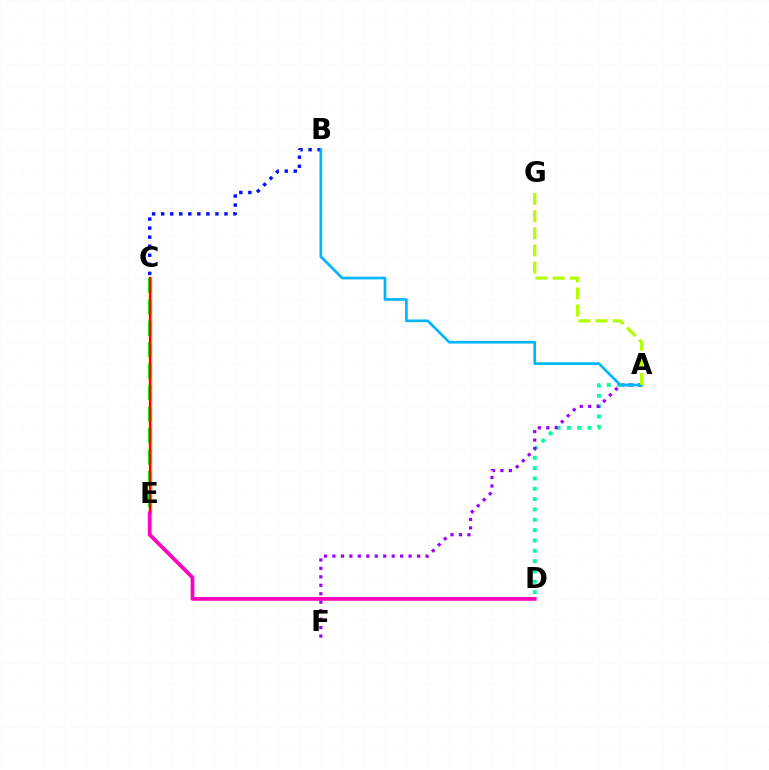{('C', 'E'): [{'color': '#ffa500', 'line_style': 'solid', 'thickness': 2.48}, {'color': '#08ff00', 'line_style': 'dashed', 'thickness': 2.91}, {'color': '#ff0000', 'line_style': 'solid', 'thickness': 1.54}], ('B', 'C'): [{'color': '#0010ff', 'line_style': 'dotted', 'thickness': 2.46}], ('A', 'D'): [{'color': '#00ff9d', 'line_style': 'dotted', 'thickness': 2.81}], ('A', 'F'): [{'color': '#9b00ff', 'line_style': 'dotted', 'thickness': 2.3}], ('A', 'B'): [{'color': '#00b5ff', 'line_style': 'solid', 'thickness': 1.93}], ('A', 'G'): [{'color': '#b3ff00', 'line_style': 'dashed', 'thickness': 2.33}], ('D', 'E'): [{'color': '#ff00bd', 'line_style': 'solid', 'thickness': 2.69}]}